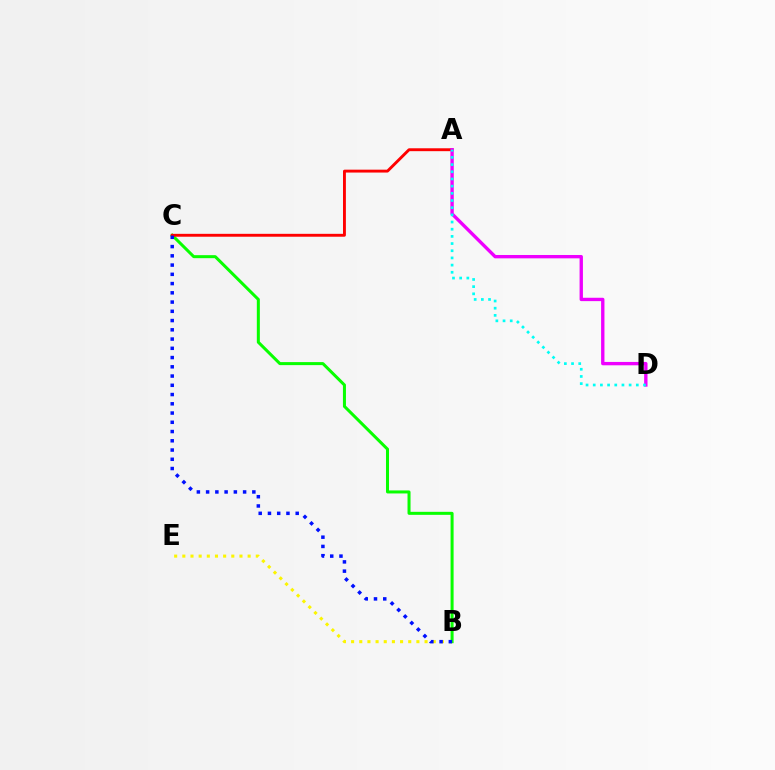{('B', 'C'): [{'color': '#08ff00', 'line_style': 'solid', 'thickness': 2.17}, {'color': '#0010ff', 'line_style': 'dotted', 'thickness': 2.51}], ('B', 'E'): [{'color': '#fcf500', 'line_style': 'dotted', 'thickness': 2.22}], ('A', 'C'): [{'color': '#ff0000', 'line_style': 'solid', 'thickness': 2.08}], ('A', 'D'): [{'color': '#ee00ff', 'line_style': 'solid', 'thickness': 2.42}, {'color': '#00fff6', 'line_style': 'dotted', 'thickness': 1.95}]}